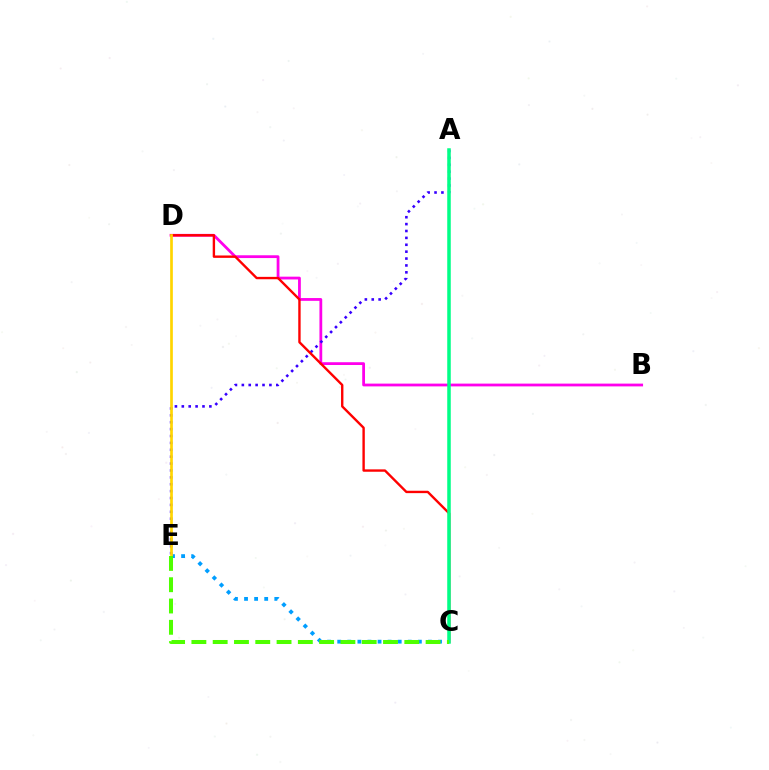{('B', 'D'): [{'color': '#ff00ed', 'line_style': 'solid', 'thickness': 2.0}], ('A', 'E'): [{'color': '#3700ff', 'line_style': 'dotted', 'thickness': 1.87}], ('C', 'E'): [{'color': '#009eff', 'line_style': 'dotted', 'thickness': 2.74}, {'color': '#4fff00', 'line_style': 'dashed', 'thickness': 2.89}], ('C', 'D'): [{'color': '#ff0000', 'line_style': 'solid', 'thickness': 1.72}], ('D', 'E'): [{'color': '#ffd500', 'line_style': 'solid', 'thickness': 1.94}], ('A', 'C'): [{'color': '#00ff86', 'line_style': 'solid', 'thickness': 2.53}]}